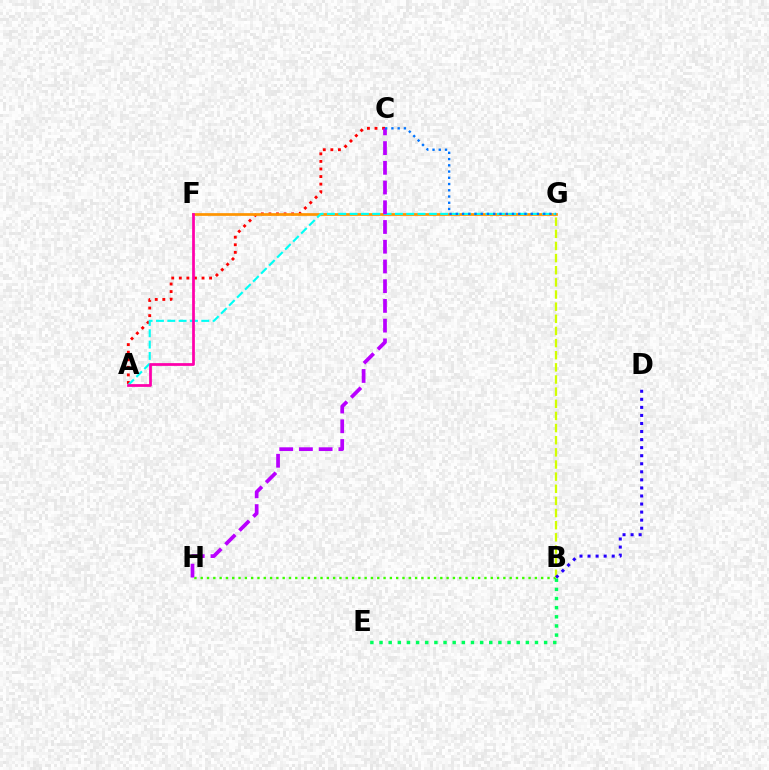{('A', 'C'): [{'color': '#ff0000', 'line_style': 'dotted', 'thickness': 2.06}], ('B', 'H'): [{'color': '#3dff00', 'line_style': 'dotted', 'thickness': 1.71}], ('B', 'E'): [{'color': '#00ff5c', 'line_style': 'dotted', 'thickness': 2.48}], ('F', 'G'): [{'color': '#ff9400', 'line_style': 'solid', 'thickness': 1.96}], ('B', 'G'): [{'color': '#d1ff00', 'line_style': 'dashed', 'thickness': 1.65}], ('B', 'D'): [{'color': '#2500ff', 'line_style': 'dotted', 'thickness': 2.19}], ('A', 'G'): [{'color': '#00fff6', 'line_style': 'dashed', 'thickness': 1.54}], ('C', 'H'): [{'color': '#b900ff', 'line_style': 'dashed', 'thickness': 2.68}], ('A', 'F'): [{'color': '#ff00ac', 'line_style': 'solid', 'thickness': 1.98}], ('C', 'G'): [{'color': '#0074ff', 'line_style': 'dotted', 'thickness': 1.7}]}